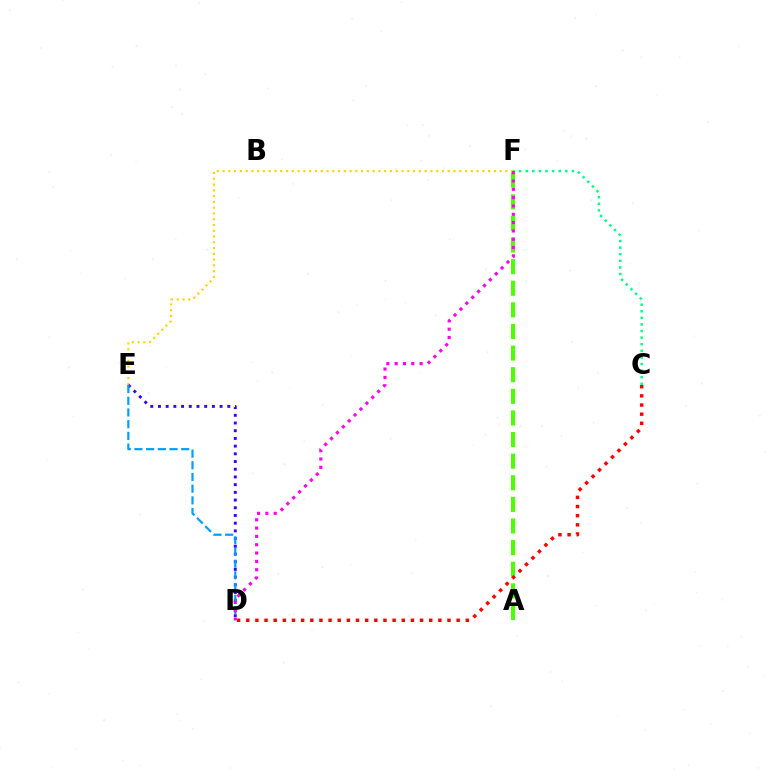{('E', 'F'): [{'color': '#ffd500', 'line_style': 'dotted', 'thickness': 1.57}], ('D', 'E'): [{'color': '#3700ff', 'line_style': 'dotted', 'thickness': 2.09}, {'color': '#009eff', 'line_style': 'dashed', 'thickness': 1.59}], ('C', 'F'): [{'color': '#00ff86', 'line_style': 'dotted', 'thickness': 1.79}], ('A', 'F'): [{'color': '#4fff00', 'line_style': 'dashed', 'thickness': 2.94}], ('D', 'F'): [{'color': '#ff00ed', 'line_style': 'dotted', 'thickness': 2.26}], ('C', 'D'): [{'color': '#ff0000', 'line_style': 'dotted', 'thickness': 2.49}]}